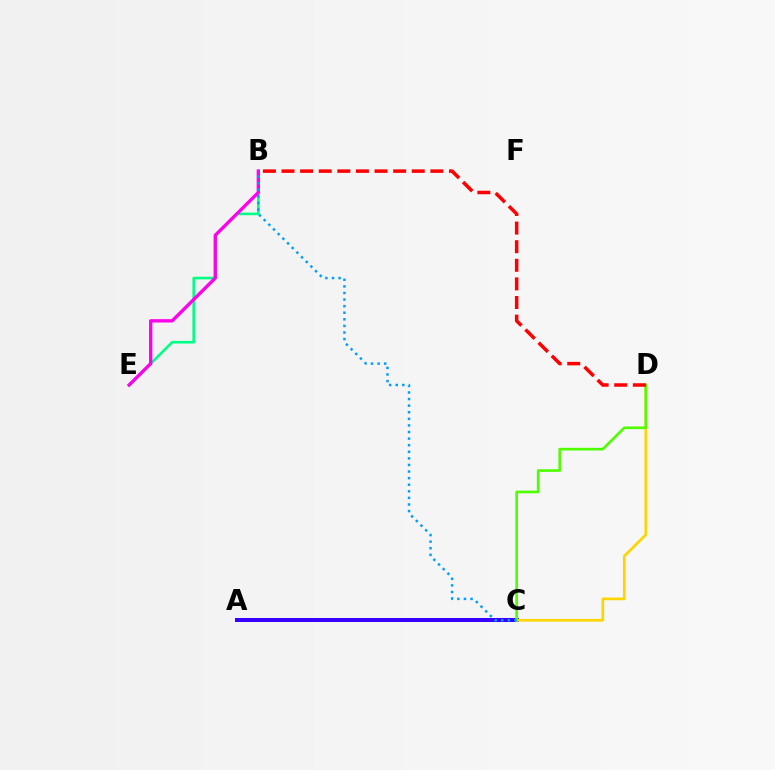{('A', 'C'): [{'color': '#3700ff', 'line_style': 'solid', 'thickness': 2.89}], ('B', 'E'): [{'color': '#00ff86', 'line_style': 'solid', 'thickness': 1.9}, {'color': '#ff00ed', 'line_style': 'solid', 'thickness': 2.4}], ('C', 'D'): [{'color': '#ffd500', 'line_style': 'solid', 'thickness': 1.95}, {'color': '#4fff00', 'line_style': 'solid', 'thickness': 1.92}], ('B', 'C'): [{'color': '#009eff', 'line_style': 'dotted', 'thickness': 1.79}], ('B', 'D'): [{'color': '#ff0000', 'line_style': 'dashed', 'thickness': 2.53}]}